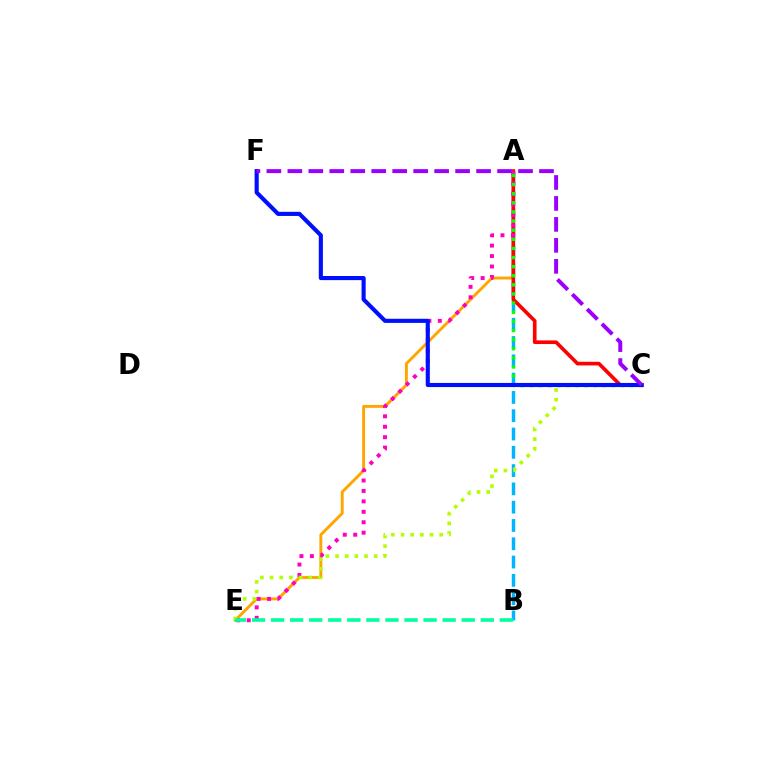{('A', 'E'): [{'color': '#ffa500', 'line_style': 'solid', 'thickness': 2.09}, {'color': '#ff00bd', 'line_style': 'dotted', 'thickness': 2.84}], ('A', 'B'): [{'color': '#00b5ff', 'line_style': 'dashed', 'thickness': 2.49}], ('A', 'C'): [{'color': '#ff0000', 'line_style': 'solid', 'thickness': 2.63}, {'color': '#08ff00', 'line_style': 'dotted', 'thickness': 2.48}], ('C', 'E'): [{'color': '#b3ff00', 'line_style': 'dotted', 'thickness': 2.62}], ('B', 'E'): [{'color': '#00ff9d', 'line_style': 'dashed', 'thickness': 2.59}], ('C', 'F'): [{'color': '#0010ff', 'line_style': 'solid', 'thickness': 2.97}, {'color': '#9b00ff', 'line_style': 'dashed', 'thickness': 2.85}]}